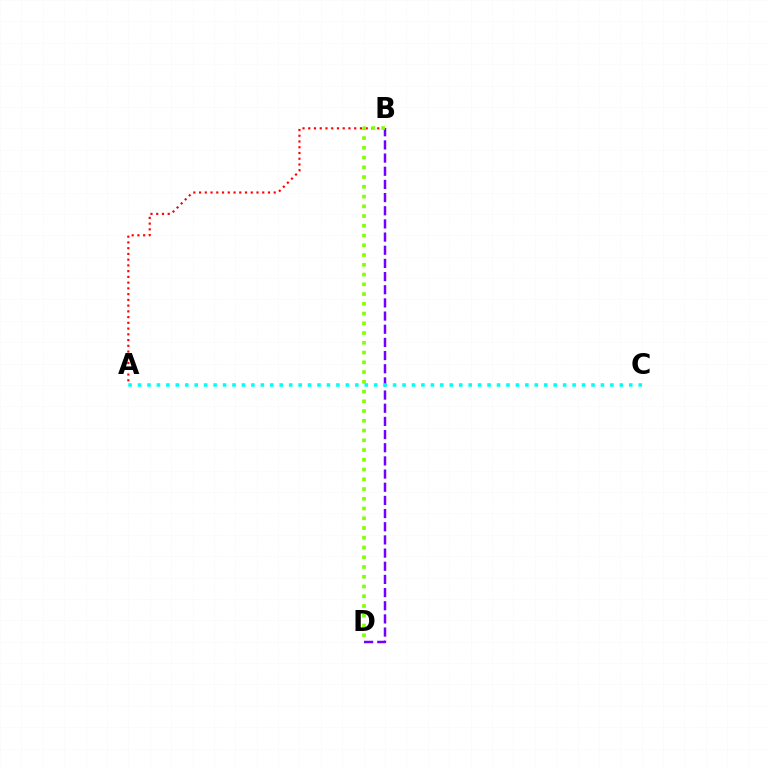{('A', 'B'): [{'color': '#ff0000', 'line_style': 'dotted', 'thickness': 1.56}], ('B', 'D'): [{'color': '#7200ff', 'line_style': 'dashed', 'thickness': 1.79}, {'color': '#84ff00', 'line_style': 'dotted', 'thickness': 2.65}], ('A', 'C'): [{'color': '#00fff6', 'line_style': 'dotted', 'thickness': 2.57}]}